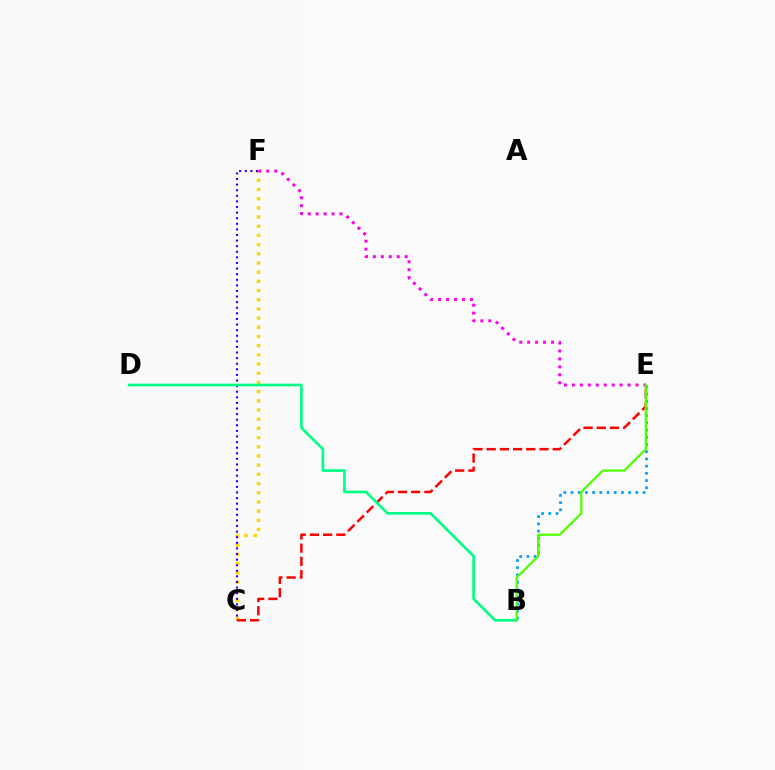{('C', 'F'): [{'color': '#ffd500', 'line_style': 'dotted', 'thickness': 2.5}, {'color': '#3700ff', 'line_style': 'dotted', 'thickness': 1.52}], ('B', 'E'): [{'color': '#009eff', 'line_style': 'dotted', 'thickness': 1.96}, {'color': '#4fff00', 'line_style': 'solid', 'thickness': 1.62}], ('C', 'E'): [{'color': '#ff0000', 'line_style': 'dashed', 'thickness': 1.79}], ('B', 'D'): [{'color': '#00ff86', 'line_style': 'solid', 'thickness': 1.92}], ('E', 'F'): [{'color': '#ff00ed', 'line_style': 'dotted', 'thickness': 2.16}]}